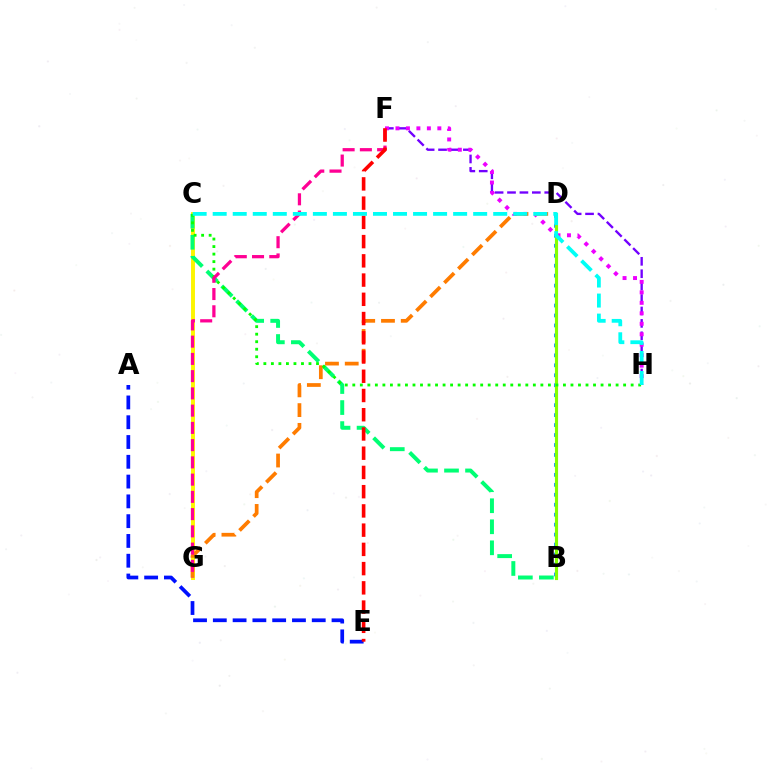{('C', 'G'): [{'color': '#fcf500', 'line_style': 'solid', 'thickness': 2.82}], ('F', 'H'): [{'color': '#7200ff', 'line_style': 'dashed', 'thickness': 1.69}, {'color': '#ee00ff', 'line_style': 'dotted', 'thickness': 2.85}], ('B', 'D'): [{'color': '#008cff', 'line_style': 'dotted', 'thickness': 2.71}, {'color': '#84ff00', 'line_style': 'solid', 'thickness': 2.26}], ('B', 'C'): [{'color': '#00ff74', 'line_style': 'dashed', 'thickness': 2.86}], ('D', 'G'): [{'color': '#ff7c00', 'line_style': 'dashed', 'thickness': 2.68}], ('C', 'H'): [{'color': '#08ff00', 'line_style': 'dotted', 'thickness': 2.04}, {'color': '#00fff6', 'line_style': 'dashed', 'thickness': 2.72}], ('A', 'E'): [{'color': '#0010ff', 'line_style': 'dashed', 'thickness': 2.69}], ('F', 'G'): [{'color': '#ff0094', 'line_style': 'dashed', 'thickness': 2.34}], ('E', 'F'): [{'color': '#ff0000', 'line_style': 'dashed', 'thickness': 2.61}]}